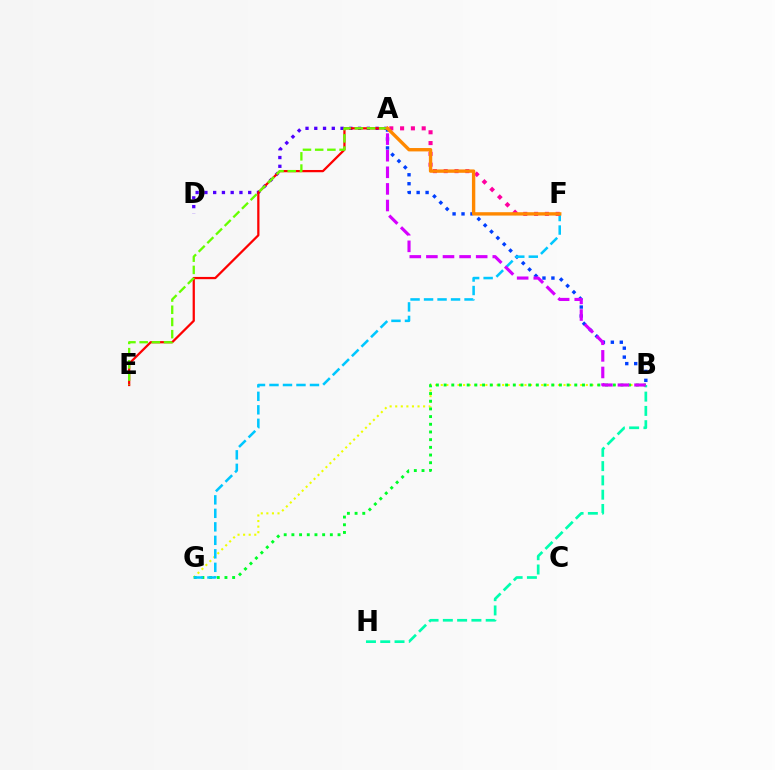{('A', 'B'): [{'color': '#003fff', 'line_style': 'dotted', 'thickness': 2.43}, {'color': '#d600ff', 'line_style': 'dashed', 'thickness': 2.25}], ('B', 'G'): [{'color': '#eeff00', 'line_style': 'dotted', 'thickness': 1.52}, {'color': '#00ff27', 'line_style': 'dotted', 'thickness': 2.09}], ('B', 'H'): [{'color': '#00ffaf', 'line_style': 'dashed', 'thickness': 1.94}], ('A', 'D'): [{'color': '#4f00ff', 'line_style': 'dotted', 'thickness': 2.38}], ('A', 'E'): [{'color': '#ff0000', 'line_style': 'solid', 'thickness': 1.62}, {'color': '#66ff00', 'line_style': 'dashed', 'thickness': 1.66}], ('F', 'G'): [{'color': '#00c7ff', 'line_style': 'dashed', 'thickness': 1.83}], ('A', 'F'): [{'color': '#ff00a0', 'line_style': 'dotted', 'thickness': 2.93}, {'color': '#ff8800', 'line_style': 'solid', 'thickness': 2.43}]}